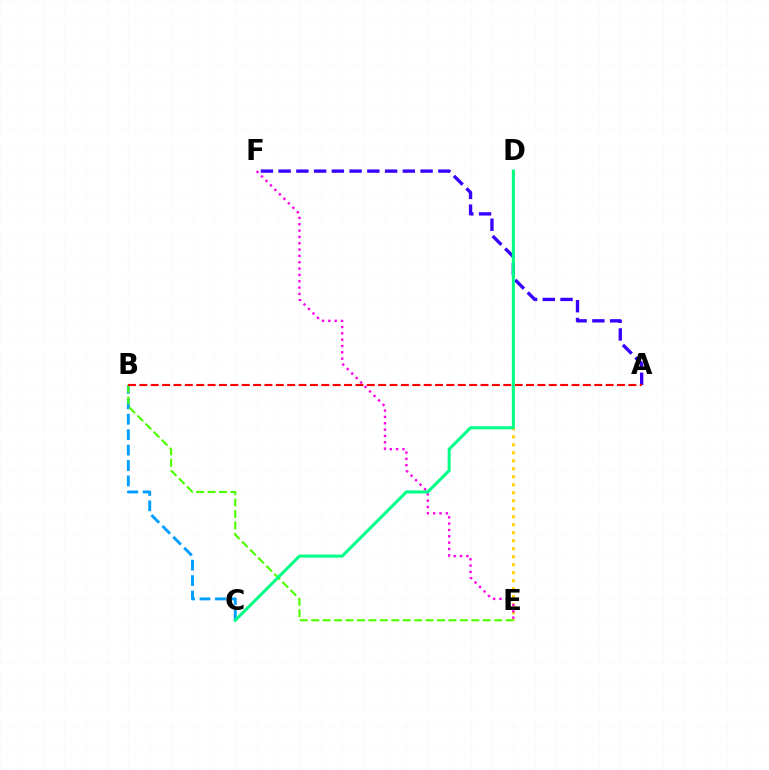{('D', 'E'): [{'color': '#ffd500', 'line_style': 'dotted', 'thickness': 2.17}], ('B', 'C'): [{'color': '#009eff', 'line_style': 'dashed', 'thickness': 2.09}], ('B', 'E'): [{'color': '#4fff00', 'line_style': 'dashed', 'thickness': 1.55}], ('E', 'F'): [{'color': '#ff00ed', 'line_style': 'dotted', 'thickness': 1.72}], ('A', 'F'): [{'color': '#3700ff', 'line_style': 'dashed', 'thickness': 2.41}], ('A', 'B'): [{'color': '#ff0000', 'line_style': 'dashed', 'thickness': 1.54}], ('C', 'D'): [{'color': '#00ff86', 'line_style': 'solid', 'thickness': 2.2}]}